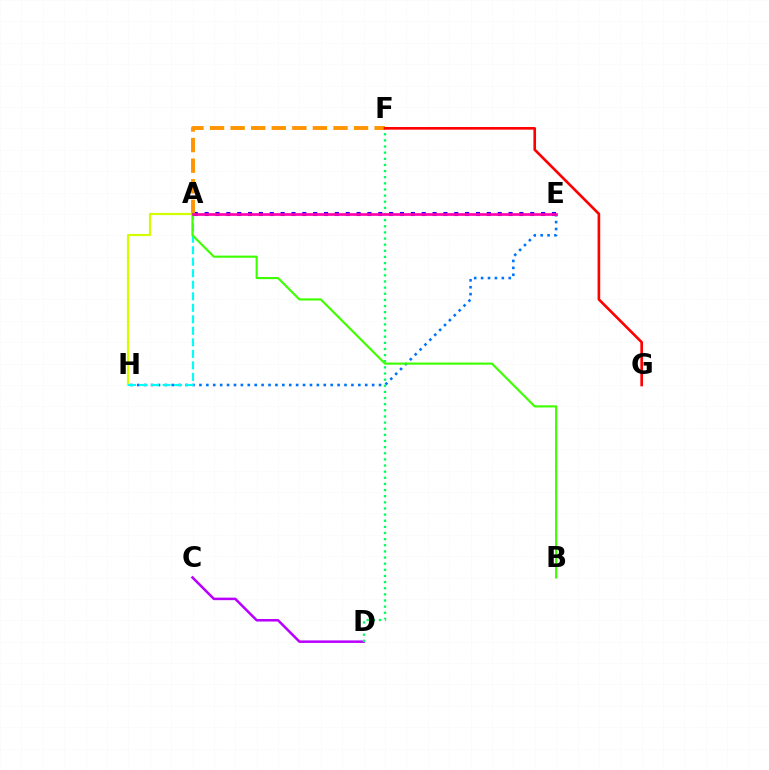{('E', 'H'): [{'color': '#0074ff', 'line_style': 'dotted', 'thickness': 1.88}], ('A', 'E'): [{'color': '#2500ff', 'line_style': 'dotted', 'thickness': 2.95}, {'color': '#ff00ac', 'line_style': 'solid', 'thickness': 1.94}], ('C', 'D'): [{'color': '#b900ff', 'line_style': 'solid', 'thickness': 1.82}], ('A', 'F'): [{'color': '#ff9400', 'line_style': 'dashed', 'thickness': 2.79}], ('A', 'H'): [{'color': '#d1ff00', 'line_style': 'solid', 'thickness': 1.59}, {'color': '#00fff6', 'line_style': 'dashed', 'thickness': 1.56}], ('D', 'F'): [{'color': '#00ff5c', 'line_style': 'dotted', 'thickness': 1.67}], ('F', 'G'): [{'color': '#ff0000', 'line_style': 'solid', 'thickness': 1.9}], ('A', 'B'): [{'color': '#3dff00', 'line_style': 'solid', 'thickness': 1.54}]}